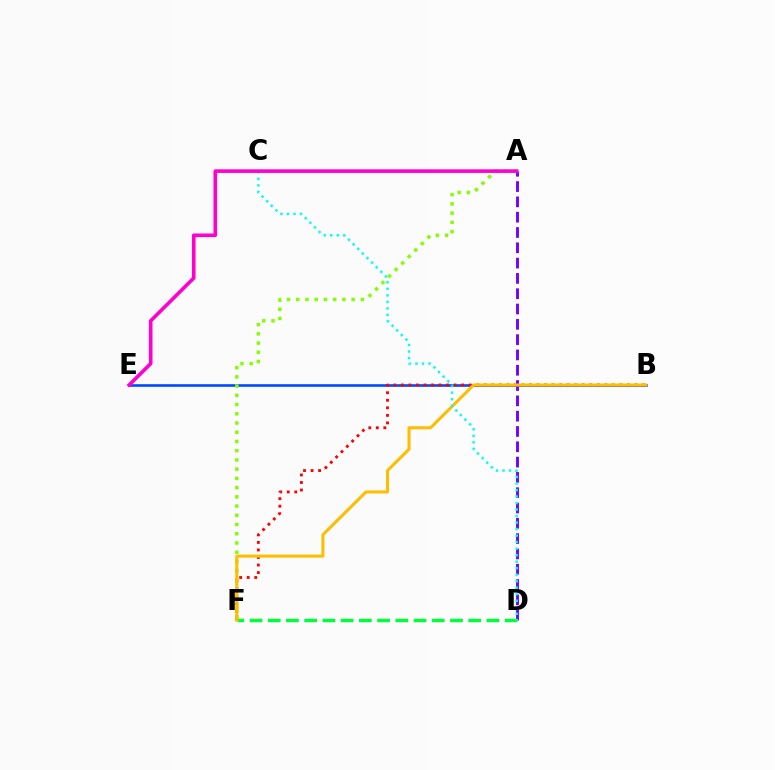{('A', 'D'): [{'color': '#7200ff', 'line_style': 'dashed', 'thickness': 2.08}], ('B', 'E'): [{'color': '#004bff', 'line_style': 'solid', 'thickness': 1.89}], ('B', 'F'): [{'color': '#ff0000', 'line_style': 'dotted', 'thickness': 2.05}, {'color': '#ffbd00', 'line_style': 'solid', 'thickness': 2.19}], ('A', 'F'): [{'color': '#84ff00', 'line_style': 'dotted', 'thickness': 2.51}], ('D', 'F'): [{'color': '#00ff39', 'line_style': 'dashed', 'thickness': 2.48}], ('C', 'D'): [{'color': '#00fff6', 'line_style': 'dotted', 'thickness': 1.77}], ('A', 'E'): [{'color': '#ff00cf', 'line_style': 'solid', 'thickness': 2.6}]}